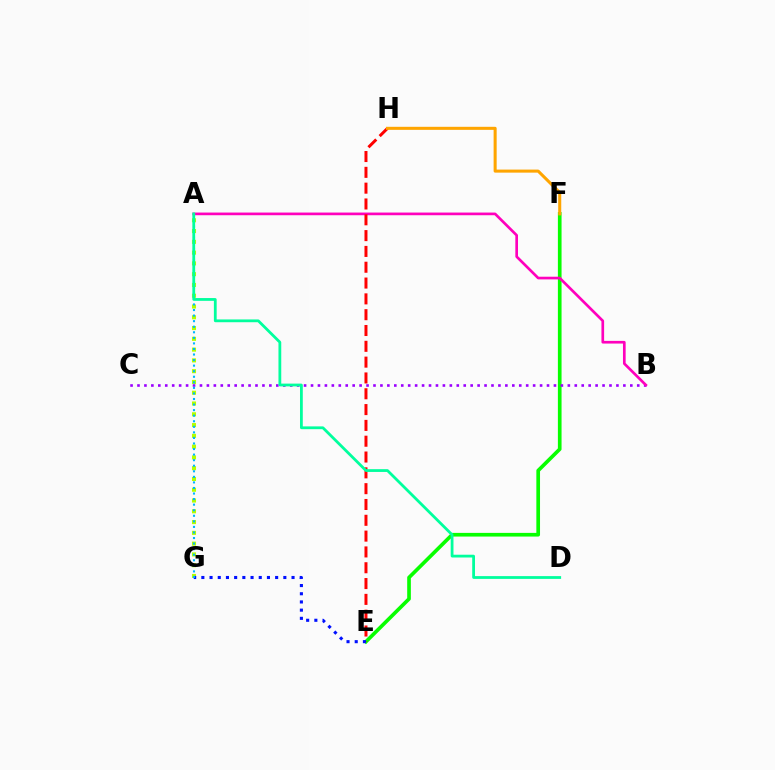{('E', 'F'): [{'color': '#08ff00', 'line_style': 'solid', 'thickness': 2.64}], ('B', 'C'): [{'color': '#9b00ff', 'line_style': 'dotted', 'thickness': 1.89}], ('A', 'B'): [{'color': '#ff00bd', 'line_style': 'solid', 'thickness': 1.92}], ('A', 'G'): [{'color': '#b3ff00', 'line_style': 'dotted', 'thickness': 2.93}, {'color': '#00b5ff', 'line_style': 'dotted', 'thickness': 1.51}], ('E', 'H'): [{'color': '#ff0000', 'line_style': 'dashed', 'thickness': 2.15}], ('E', 'G'): [{'color': '#0010ff', 'line_style': 'dotted', 'thickness': 2.23}], ('F', 'H'): [{'color': '#ffa500', 'line_style': 'solid', 'thickness': 2.19}], ('A', 'D'): [{'color': '#00ff9d', 'line_style': 'solid', 'thickness': 2.0}]}